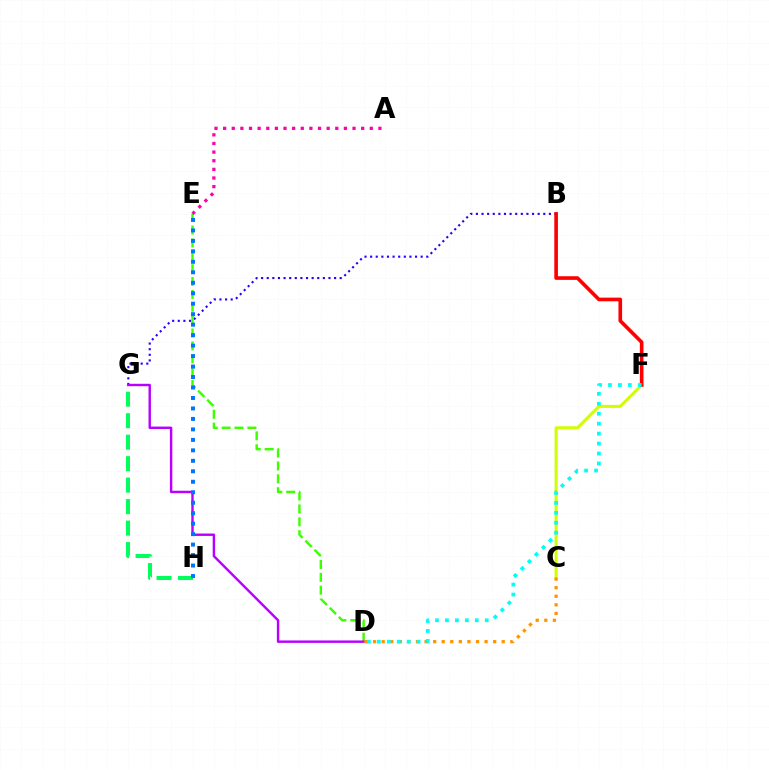{('G', 'H'): [{'color': '#00ff5c', 'line_style': 'dashed', 'thickness': 2.92}], ('C', 'F'): [{'color': '#d1ff00', 'line_style': 'solid', 'thickness': 2.19}], ('B', 'G'): [{'color': '#2500ff', 'line_style': 'dotted', 'thickness': 1.53}], ('D', 'E'): [{'color': '#3dff00', 'line_style': 'dashed', 'thickness': 1.75}], ('B', 'F'): [{'color': '#ff0000', 'line_style': 'solid', 'thickness': 2.61}], ('D', 'G'): [{'color': '#b900ff', 'line_style': 'solid', 'thickness': 1.74}], ('E', 'H'): [{'color': '#0074ff', 'line_style': 'dotted', 'thickness': 2.85}], ('C', 'D'): [{'color': '#ff9400', 'line_style': 'dotted', 'thickness': 2.33}], ('D', 'F'): [{'color': '#00fff6', 'line_style': 'dotted', 'thickness': 2.7}], ('A', 'E'): [{'color': '#ff00ac', 'line_style': 'dotted', 'thickness': 2.34}]}